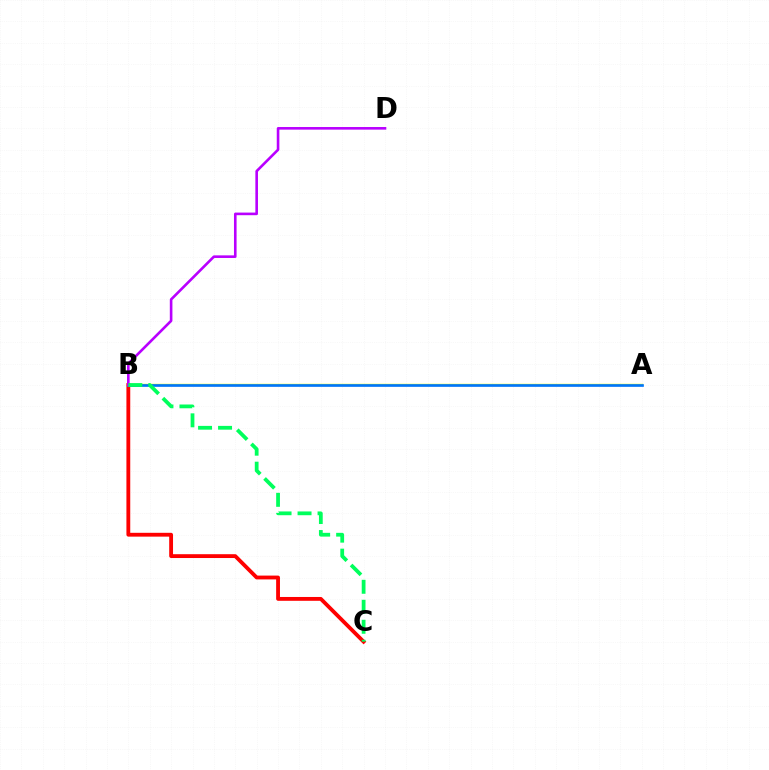{('A', 'B'): [{'color': '#d1ff00', 'line_style': 'solid', 'thickness': 1.71}, {'color': '#0074ff', 'line_style': 'solid', 'thickness': 1.92}], ('B', 'C'): [{'color': '#ff0000', 'line_style': 'solid', 'thickness': 2.76}, {'color': '#00ff5c', 'line_style': 'dashed', 'thickness': 2.72}], ('B', 'D'): [{'color': '#b900ff', 'line_style': 'solid', 'thickness': 1.88}]}